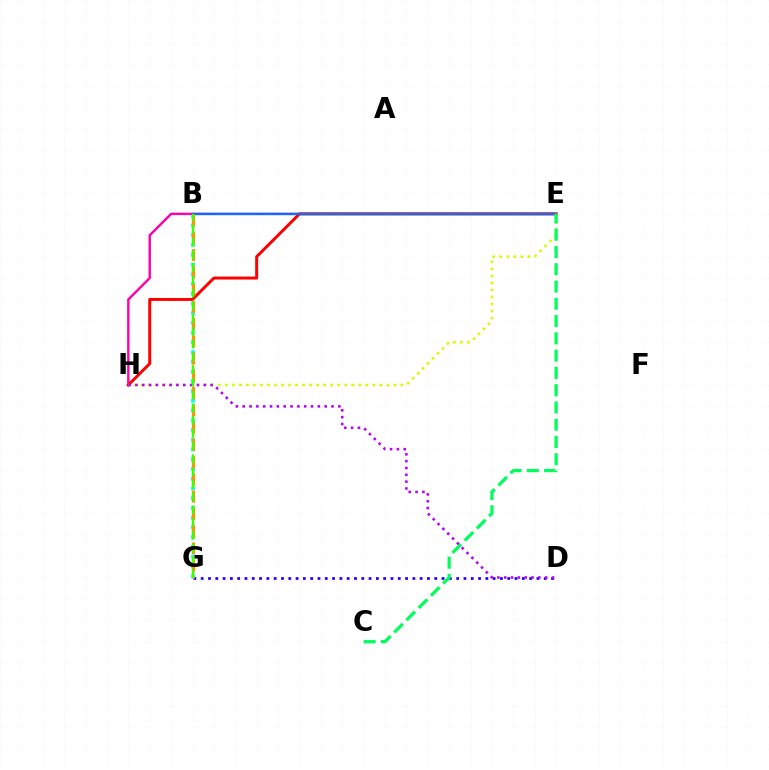{('B', 'G'): [{'color': '#00fff6', 'line_style': 'dotted', 'thickness': 2.65}, {'color': '#ff9400', 'line_style': 'dashed', 'thickness': 2.34}, {'color': '#3dff00', 'line_style': 'dashed', 'thickness': 1.73}], ('E', 'H'): [{'color': '#ff00ac', 'line_style': 'solid', 'thickness': 1.73}, {'color': '#ff0000', 'line_style': 'solid', 'thickness': 2.13}, {'color': '#d1ff00', 'line_style': 'dotted', 'thickness': 1.91}], ('B', 'E'): [{'color': '#0074ff', 'line_style': 'solid', 'thickness': 1.62}], ('D', 'G'): [{'color': '#2500ff', 'line_style': 'dotted', 'thickness': 1.98}], ('C', 'E'): [{'color': '#00ff5c', 'line_style': 'dashed', 'thickness': 2.35}], ('D', 'H'): [{'color': '#b900ff', 'line_style': 'dotted', 'thickness': 1.86}]}